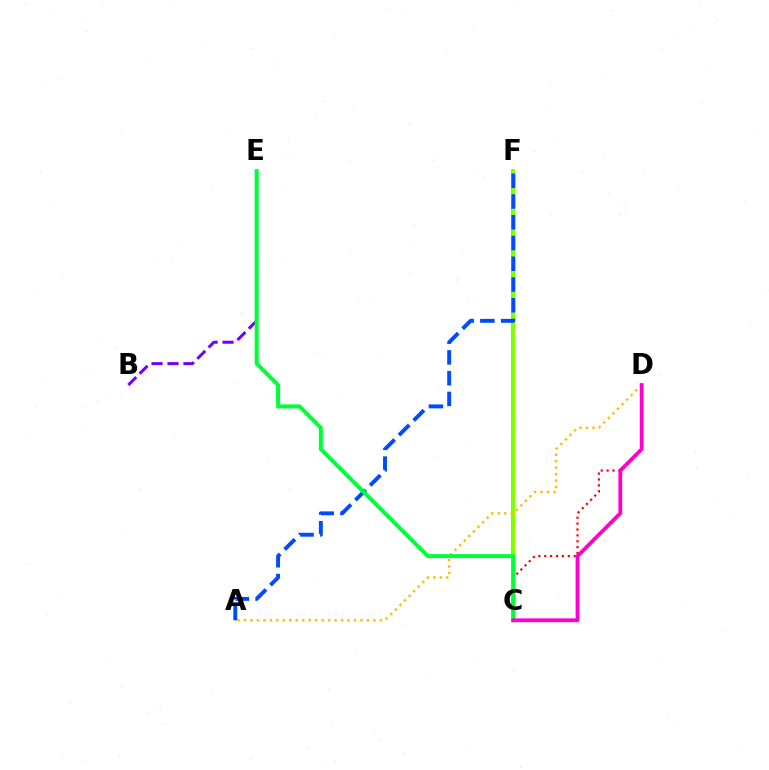{('C', 'F'): [{'color': '#00fff6', 'line_style': 'solid', 'thickness': 2.72}, {'color': '#84ff00', 'line_style': 'solid', 'thickness': 2.41}], ('C', 'D'): [{'color': '#ff0000', 'line_style': 'dotted', 'thickness': 1.6}, {'color': '#ff00cf', 'line_style': 'solid', 'thickness': 2.73}], ('B', 'E'): [{'color': '#7200ff', 'line_style': 'dashed', 'thickness': 2.17}], ('A', 'D'): [{'color': '#ffbd00', 'line_style': 'dotted', 'thickness': 1.76}], ('A', 'F'): [{'color': '#004bff', 'line_style': 'dashed', 'thickness': 2.82}], ('C', 'E'): [{'color': '#00ff39', 'line_style': 'solid', 'thickness': 2.89}]}